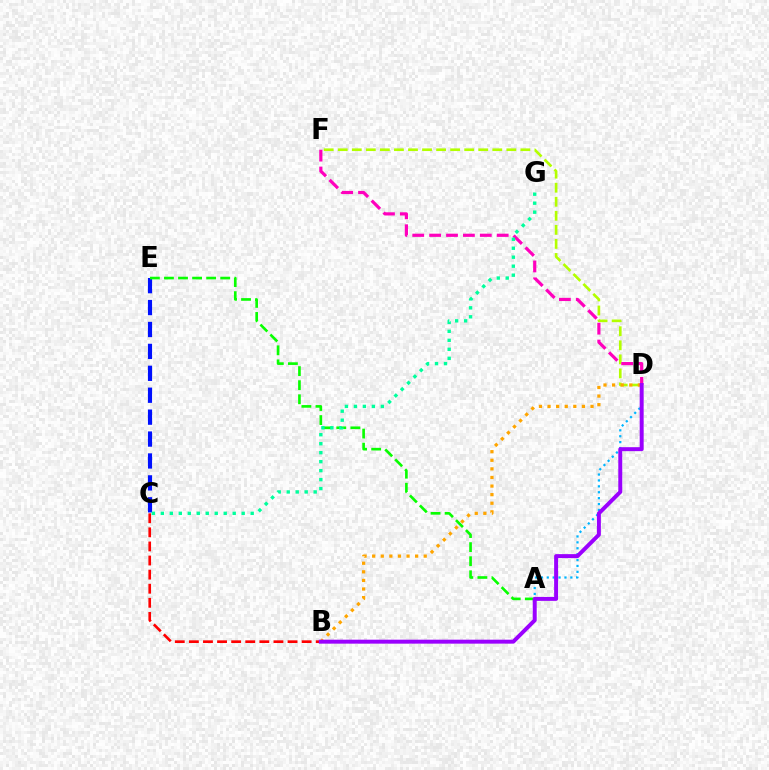{('D', 'F'): [{'color': '#b3ff00', 'line_style': 'dashed', 'thickness': 1.91}, {'color': '#ff00bd', 'line_style': 'dashed', 'thickness': 2.29}], ('A', 'D'): [{'color': '#00b5ff', 'line_style': 'dotted', 'thickness': 1.6}], ('B', 'C'): [{'color': '#ff0000', 'line_style': 'dashed', 'thickness': 1.91}], ('C', 'E'): [{'color': '#0010ff', 'line_style': 'dashed', 'thickness': 2.98}], ('A', 'E'): [{'color': '#08ff00', 'line_style': 'dashed', 'thickness': 1.91}], ('B', 'D'): [{'color': '#ffa500', 'line_style': 'dotted', 'thickness': 2.33}, {'color': '#9b00ff', 'line_style': 'solid', 'thickness': 2.85}], ('C', 'G'): [{'color': '#00ff9d', 'line_style': 'dotted', 'thickness': 2.44}]}